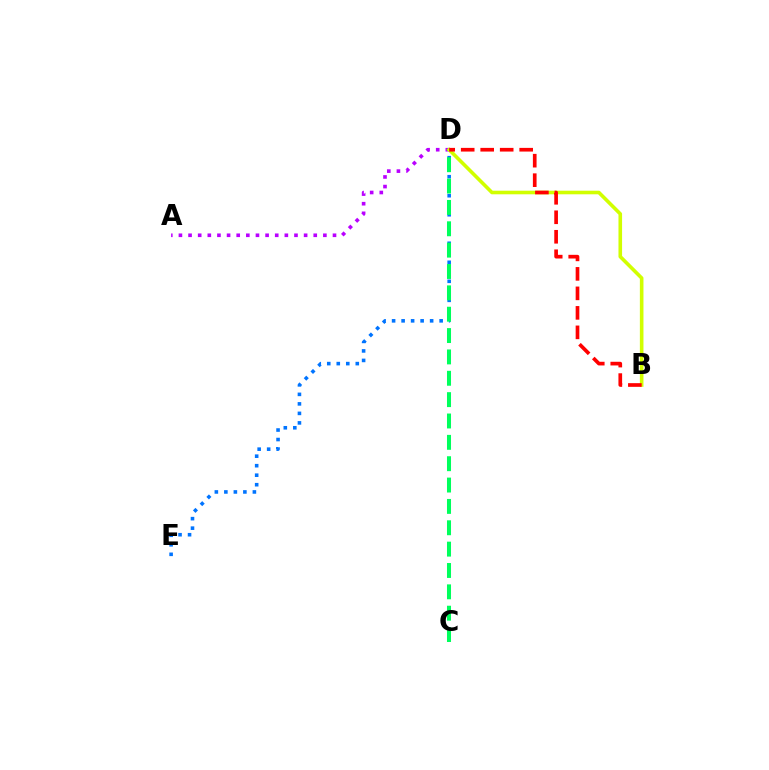{('A', 'D'): [{'color': '#b900ff', 'line_style': 'dotted', 'thickness': 2.62}], ('D', 'E'): [{'color': '#0074ff', 'line_style': 'dotted', 'thickness': 2.58}], ('C', 'D'): [{'color': '#00ff5c', 'line_style': 'dashed', 'thickness': 2.9}], ('B', 'D'): [{'color': '#d1ff00', 'line_style': 'solid', 'thickness': 2.59}, {'color': '#ff0000', 'line_style': 'dashed', 'thickness': 2.65}]}